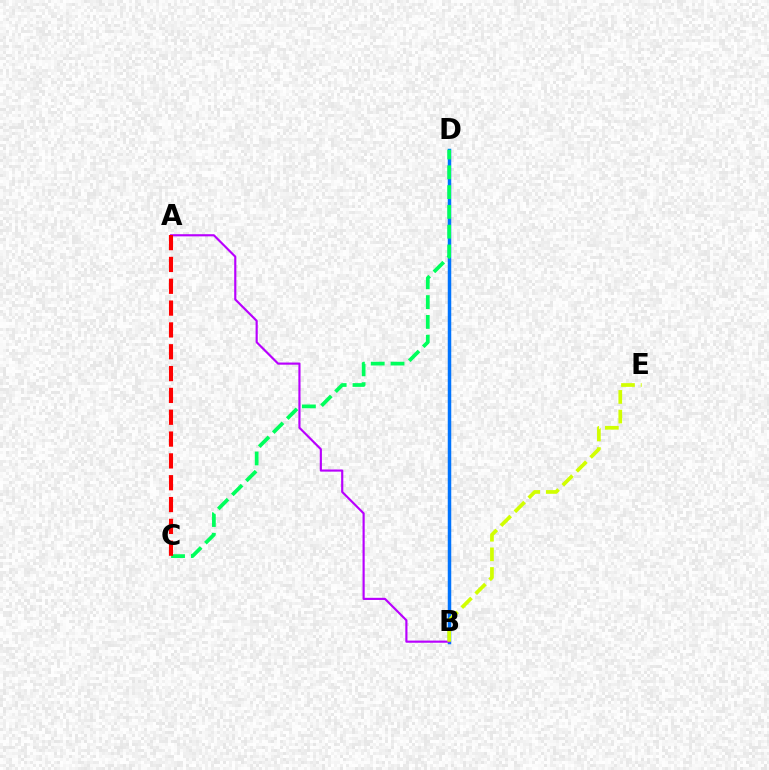{('B', 'D'): [{'color': '#0074ff', 'line_style': 'solid', 'thickness': 2.51}], ('C', 'D'): [{'color': '#00ff5c', 'line_style': 'dashed', 'thickness': 2.69}], ('A', 'B'): [{'color': '#b900ff', 'line_style': 'solid', 'thickness': 1.55}], ('A', 'C'): [{'color': '#ff0000', 'line_style': 'dashed', 'thickness': 2.97}], ('B', 'E'): [{'color': '#d1ff00', 'line_style': 'dashed', 'thickness': 2.67}]}